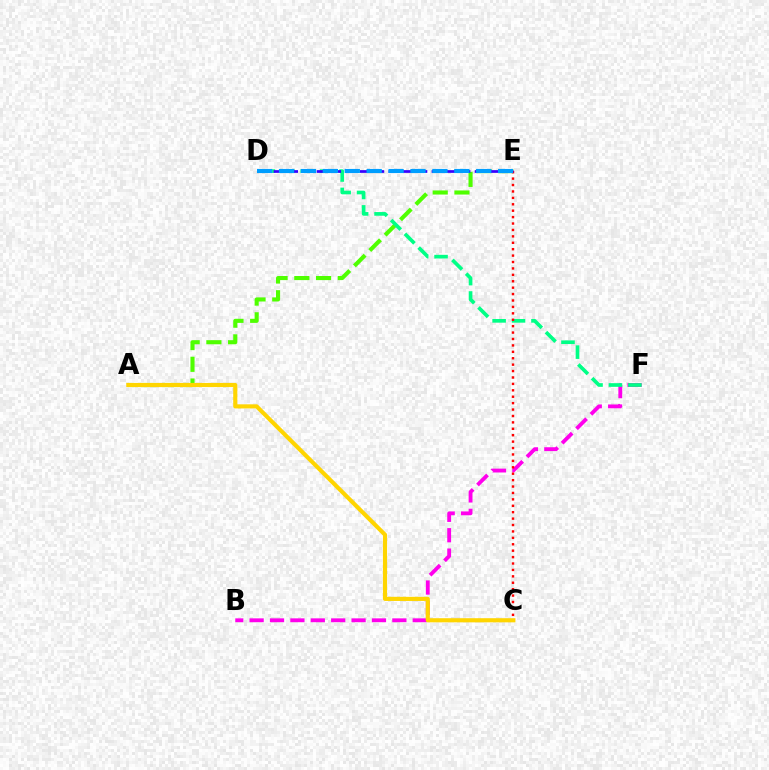{('B', 'F'): [{'color': '#ff00ed', 'line_style': 'dashed', 'thickness': 2.77}], ('A', 'E'): [{'color': '#4fff00', 'line_style': 'dashed', 'thickness': 2.95}], ('D', 'F'): [{'color': '#00ff86', 'line_style': 'dashed', 'thickness': 2.64}], ('C', 'E'): [{'color': '#ff0000', 'line_style': 'dotted', 'thickness': 1.74}], ('D', 'E'): [{'color': '#3700ff', 'line_style': 'dashed', 'thickness': 1.95}, {'color': '#009eff', 'line_style': 'dashed', 'thickness': 2.98}], ('A', 'C'): [{'color': '#ffd500', 'line_style': 'solid', 'thickness': 2.98}]}